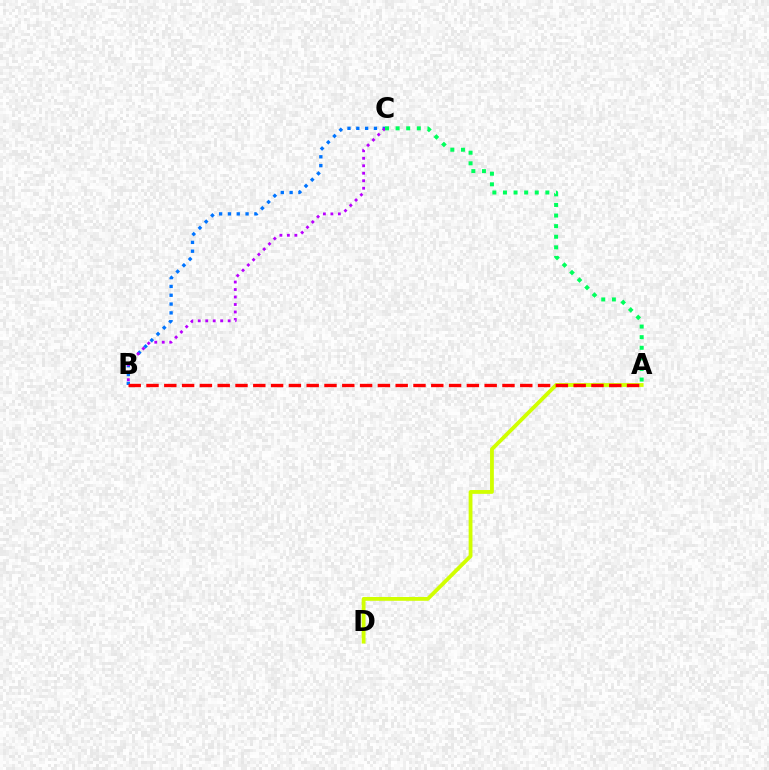{('A', 'D'): [{'color': '#d1ff00', 'line_style': 'solid', 'thickness': 2.75}], ('B', 'C'): [{'color': '#0074ff', 'line_style': 'dotted', 'thickness': 2.4}, {'color': '#b900ff', 'line_style': 'dotted', 'thickness': 2.03}], ('A', 'B'): [{'color': '#ff0000', 'line_style': 'dashed', 'thickness': 2.42}], ('A', 'C'): [{'color': '#00ff5c', 'line_style': 'dotted', 'thickness': 2.88}]}